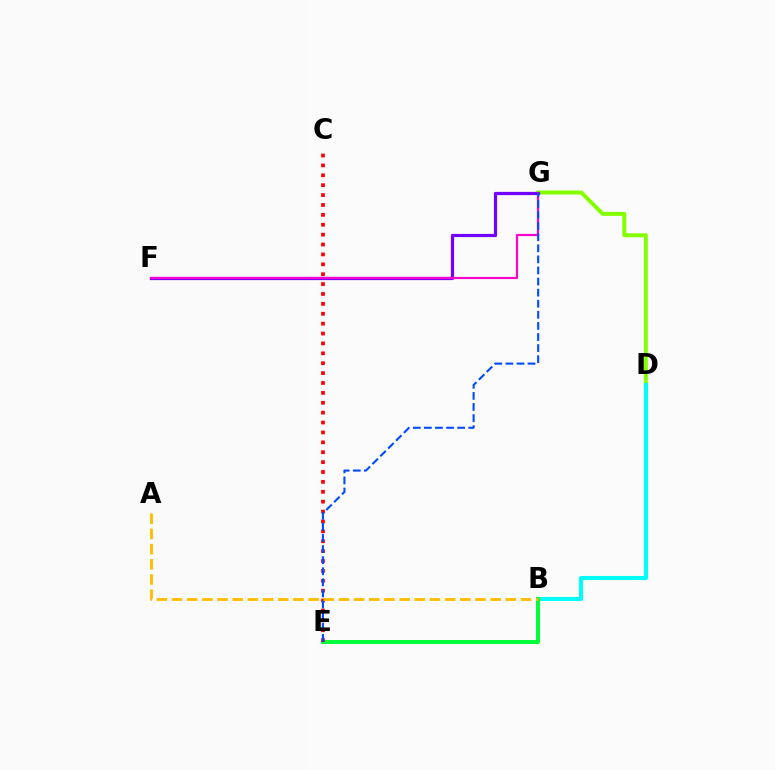{('D', 'G'): [{'color': '#84ff00', 'line_style': 'solid', 'thickness': 2.85}], ('B', 'D'): [{'color': '#00fff6', 'line_style': 'solid', 'thickness': 2.94}], ('B', 'E'): [{'color': '#00ff39', 'line_style': 'solid', 'thickness': 2.87}], ('F', 'G'): [{'color': '#7200ff', 'line_style': 'solid', 'thickness': 2.32}, {'color': '#ff00cf', 'line_style': 'solid', 'thickness': 1.57}], ('C', 'E'): [{'color': '#ff0000', 'line_style': 'dotted', 'thickness': 2.69}], ('E', 'G'): [{'color': '#004bff', 'line_style': 'dashed', 'thickness': 1.51}], ('A', 'B'): [{'color': '#ffbd00', 'line_style': 'dashed', 'thickness': 2.06}]}